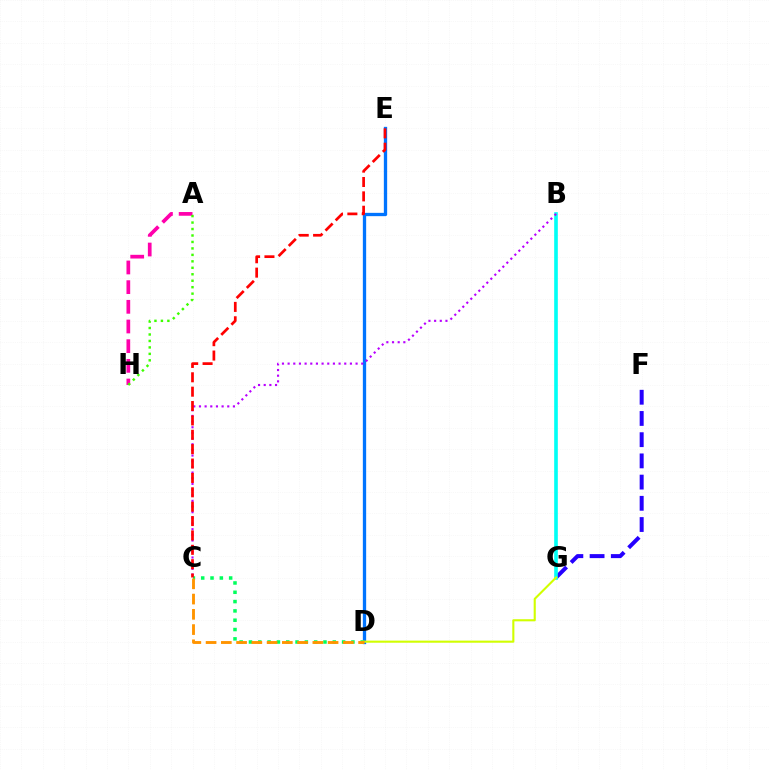{('F', 'G'): [{'color': '#2500ff', 'line_style': 'dashed', 'thickness': 2.88}], ('D', 'E'): [{'color': '#0074ff', 'line_style': 'solid', 'thickness': 2.38}], ('B', 'G'): [{'color': '#00fff6', 'line_style': 'solid', 'thickness': 2.61}], ('A', 'H'): [{'color': '#ff00ac', 'line_style': 'dashed', 'thickness': 2.67}, {'color': '#3dff00', 'line_style': 'dotted', 'thickness': 1.76}], ('B', 'C'): [{'color': '#b900ff', 'line_style': 'dotted', 'thickness': 1.54}], ('C', 'D'): [{'color': '#00ff5c', 'line_style': 'dotted', 'thickness': 2.53}, {'color': '#ff9400', 'line_style': 'dashed', 'thickness': 2.07}], ('D', 'G'): [{'color': '#d1ff00', 'line_style': 'solid', 'thickness': 1.52}], ('C', 'E'): [{'color': '#ff0000', 'line_style': 'dashed', 'thickness': 1.95}]}